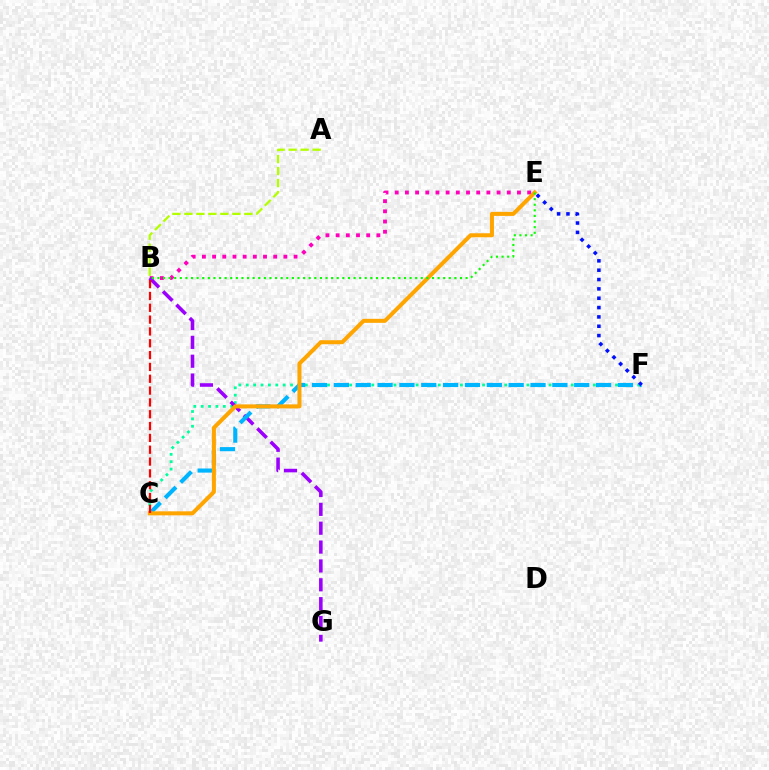{('C', 'F'): [{'color': '#00ff9d', 'line_style': 'dotted', 'thickness': 2.01}, {'color': '#00b5ff', 'line_style': 'dashed', 'thickness': 2.97}], ('B', 'E'): [{'color': '#ff00bd', 'line_style': 'dotted', 'thickness': 2.77}, {'color': '#08ff00', 'line_style': 'dotted', 'thickness': 1.52}], ('B', 'G'): [{'color': '#9b00ff', 'line_style': 'dashed', 'thickness': 2.56}], ('C', 'E'): [{'color': '#ffa500', 'line_style': 'solid', 'thickness': 2.9}], ('B', 'C'): [{'color': '#ff0000', 'line_style': 'dashed', 'thickness': 1.61}], ('E', 'F'): [{'color': '#0010ff', 'line_style': 'dotted', 'thickness': 2.54}], ('A', 'B'): [{'color': '#b3ff00', 'line_style': 'dashed', 'thickness': 1.63}]}